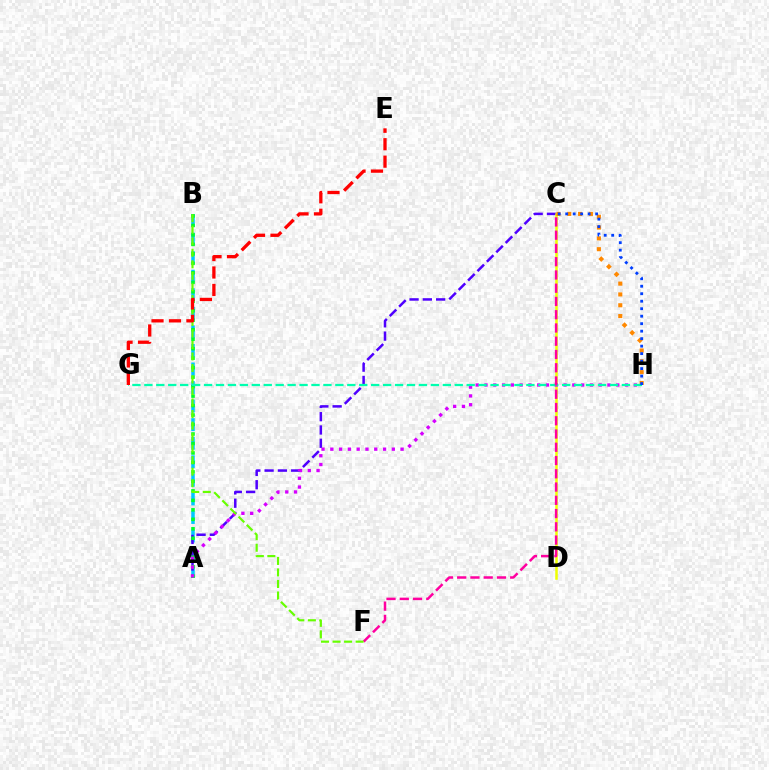{('A', 'B'): [{'color': '#00c7ff', 'line_style': 'dashed', 'thickness': 2.52}, {'color': '#00ff27', 'line_style': 'dotted', 'thickness': 2.58}], ('A', 'C'): [{'color': '#4f00ff', 'line_style': 'dashed', 'thickness': 1.81}], ('C', 'D'): [{'color': '#eeff00', 'line_style': 'solid', 'thickness': 1.81}], ('C', 'H'): [{'color': '#ff8800', 'line_style': 'dotted', 'thickness': 2.94}, {'color': '#003fff', 'line_style': 'dotted', 'thickness': 2.03}], ('A', 'H'): [{'color': '#d600ff', 'line_style': 'dotted', 'thickness': 2.39}], ('G', 'H'): [{'color': '#00ffaf', 'line_style': 'dashed', 'thickness': 1.62}], ('C', 'F'): [{'color': '#ff00a0', 'line_style': 'dashed', 'thickness': 1.8}], ('B', 'F'): [{'color': '#66ff00', 'line_style': 'dashed', 'thickness': 1.56}], ('E', 'G'): [{'color': '#ff0000', 'line_style': 'dashed', 'thickness': 2.37}]}